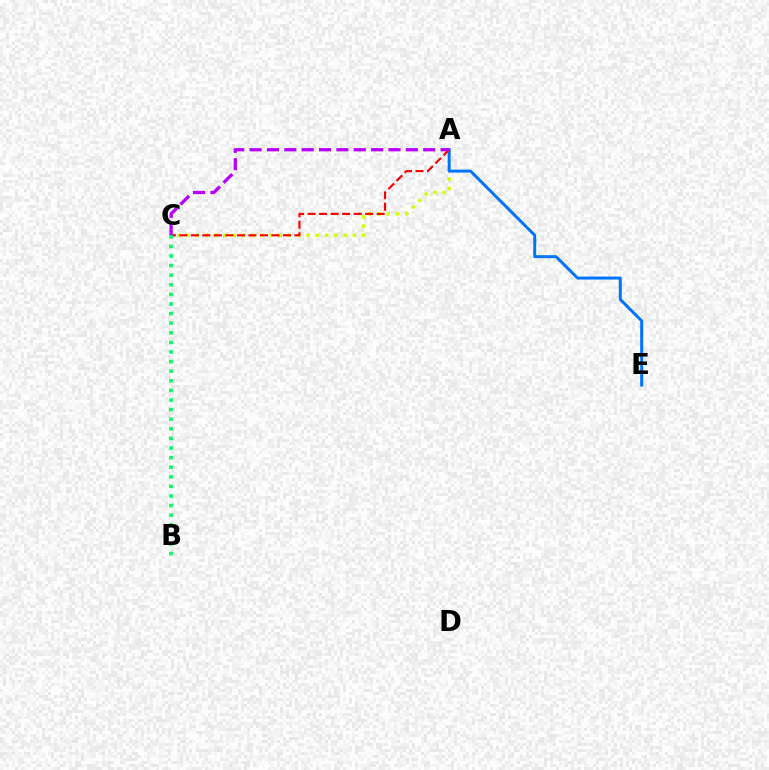{('A', 'C'): [{'color': '#d1ff00', 'line_style': 'dotted', 'thickness': 2.51}, {'color': '#ff0000', 'line_style': 'dashed', 'thickness': 1.56}, {'color': '#b900ff', 'line_style': 'dashed', 'thickness': 2.36}], ('A', 'E'): [{'color': '#0074ff', 'line_style': 'solid', 'thickness': 2.14}], ('B', 'C'): [{'color': '#00ff5c', 'line_style': 'dotted', 'thickness': 2.61}]}